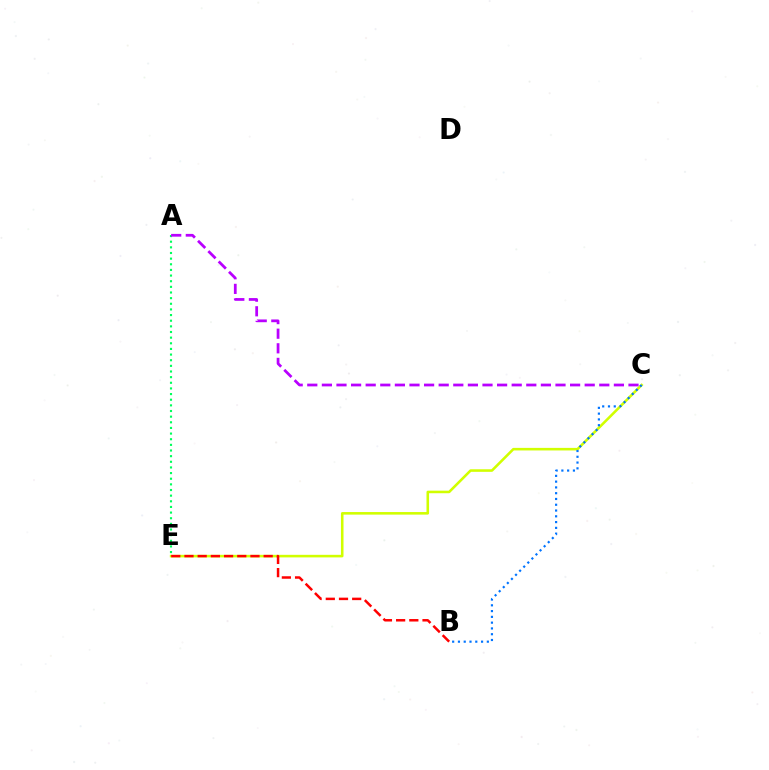{('C', 'E'): [{'color': '#d1ff00', 'line_style': 'solid', 'thickness': 1.85}], ('B', 'E'): [{'color': '#ff0000', 'line_style': 'dashed', 'thickness': 1.79}], ('B', 'C'): [{'color': '#0074ff', 'line_style': 'dotted', 'thickness': 1.57}], ('A', 'E'): [{'color': '#00ff5c', 'line_style': 'dotted', 'thickness': 1.53}], ('A', 'C'): [{'color': '#b900ff', 'line_style': 'dashed', 'thickness': 1.98}]}